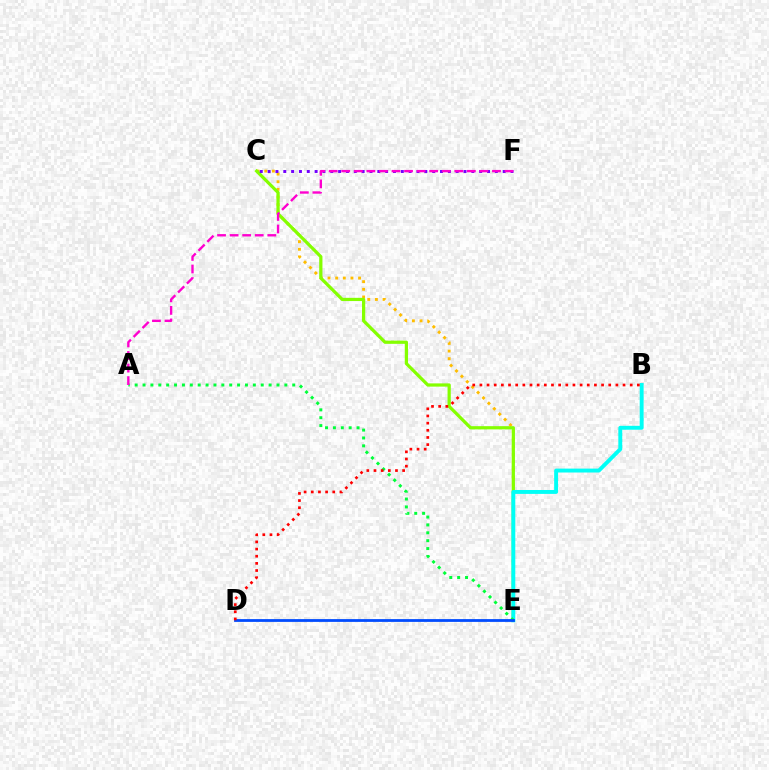{('C', 'E'): [{'color': '#ffbd00', 'line_style': 'dotted', 'thickness': 2.08}, {'color': '#84ff00', 'line_style': 'solid', 'thickness': 2.32}], ('C', 'F'): [{'color': '#7200ff', 'line_style': 'dotted', 'thickness': 2.13}], ('B', 'E'): [{'color': '#00fff6', 'line_style': 'solid', 'thickness': 2.81}], ('A', 'E'): [{'color': '#00ff39', 'line_style': 'dotted', 'thickness': 2.14}], ('D', 'E'): [{'color': '#004bff', 'line_style': 'solid', 'thickness': 2.0}], ('B', 'D'): [{'color': '#ff0000', 'line_style': 'dotted', 'thickness': 1.94}], ('A', 'F'): [{'color': '#ff00cf', 'line_style': 'dashed', 'thickness': 1.71}]}